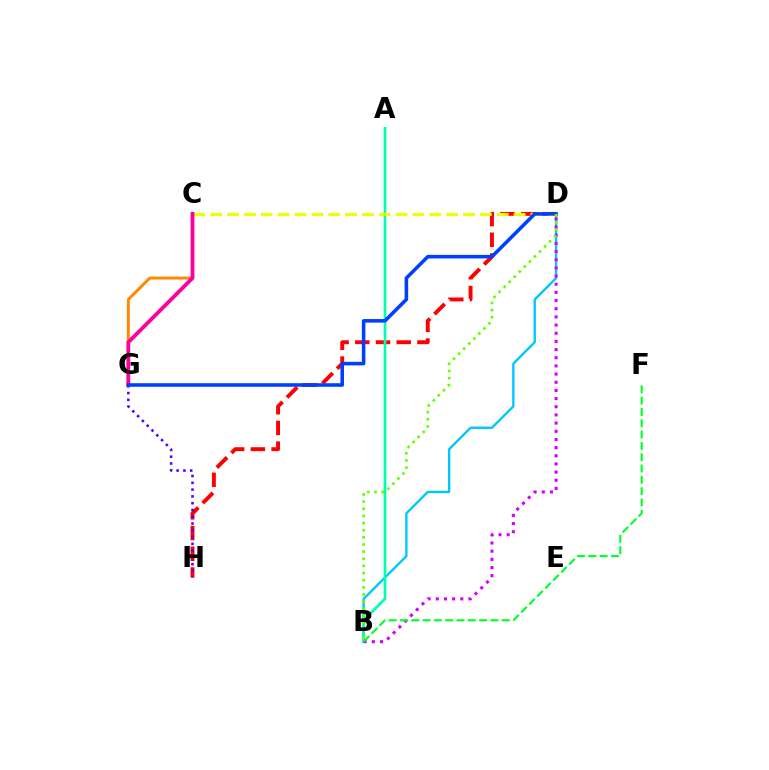{('D', 'H'): [{'color': '#ff0000', 'line_style': 'dashed', 'thickness': 2.81}], ('G', 'H'): [{'color': '#4f00ff', 'line_style': 'dotted', 'thickness': 1.84}], ('B', 'D'): [{'color': '#00c7ff', 'line_style': 'solid', 'thickness': 1.7}, {'color': '#d600ff', 'line_style': 'dotted', 'thickness': 2.22}, {'color': '#66ff00', 'line_style': 'dotted', 'thickness': 1.94}], ('A', 'B'): [{'color': '#00ffaf', 'line_style': 'solid', 'thickness': 1.94}], ('C', 'G'): [{'color': '#ff8800', 'line_style': 'solid', 'thickness': 2.13}, {'color': '#ff00a0', 'line_style': 'solid', 'thickness': 2.75}], ('C', 'D'): [{'color': '#eeff00', 'line_style': 'dashed', 'thickness': 2.29}], ('D', 'G'): [{'color': '#003fff', 'line_style': 'solid', 'thickness': 2.56}], ('B', 'F'): [{'color': '#00ff27', 'line_style': 'dashed', 'thickness': 1.54}]}